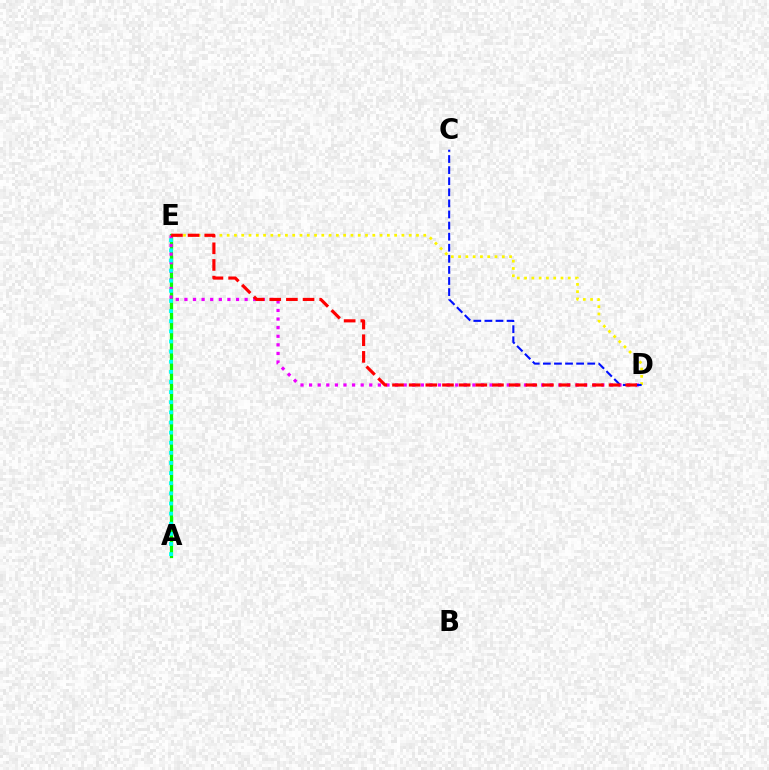{('A', 'E'): [{'color': '#08ff00', 'line_style': 'solid', 'thickness': 2.35}, {'color': '#00fff6', 'line_style': 'dotted', 'thickness': 2.75}], ('D', 'E'): [{'color': '#ee00ff', 'line_style': 'dotted', 'thickness': 2.34}, {'color': '#fcf500', 'line_style': 'dotted', 'thickness': 1.98}, {'color': '#ff0000', 'line_style': 'dashed', 'thickness': 2.26}], ('C', 'D'): [{'color': '#0010ff', 'line_style': 'dashed', 'thickness': 1.51}]}